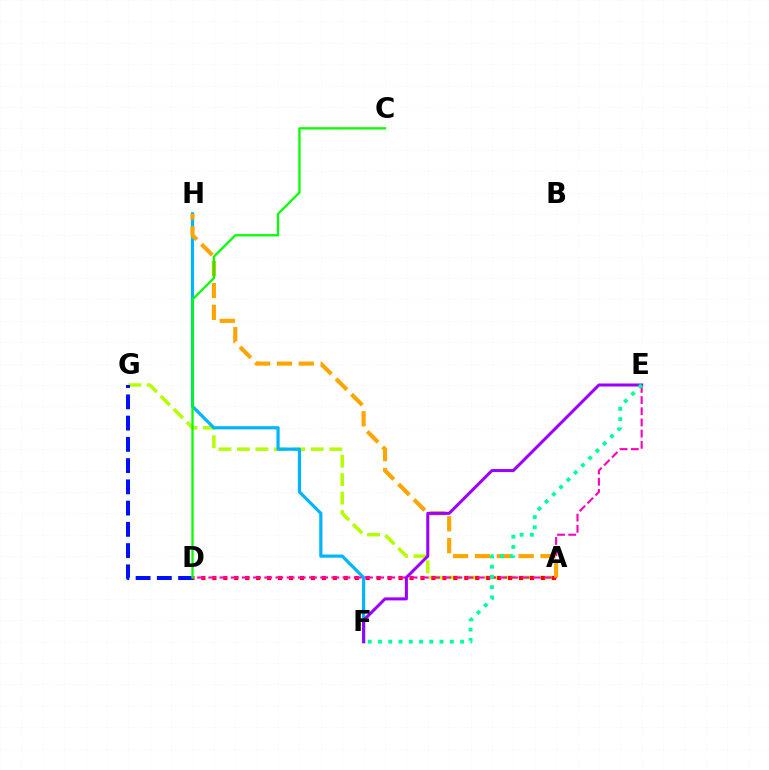{('A', 'G'): [{'color': '#b3ff00', 'line_style': 'dashed', 'thickness': 2.51}], ('F', 'H'): [{'color': '#00b5ff', 'line_style': 'solid', 'thickness': 2.3}], ('D', 'G'): [{'color': '#0010ff', 'line_style': 'dashed', 'thickness': 2.89}], ('A', 'D'): [{'color': '#ff0000', 'line_style': 'dotted', 'thickness': 2.98}], ('D', 'E'): [{'color': '#ff00bd', 'line_style': 'dashed', 'thickness': 1.52}], ('A', 'H'): [{'color': '#ffa500', 'line_style': 'dashed', 'thickness': 2.97}], ('C', 'D'): [{'color': '#08ff00', 'line_style': 'solid', 'thickness': 1.65}], ('E', 'F'): [{'color': '#9b00ff', 'line_style': 'solid', 'thickness': 2.18}, {'color': '#00ff9d', 'line_style': 'dotted', 'thickness': 2.79}]}